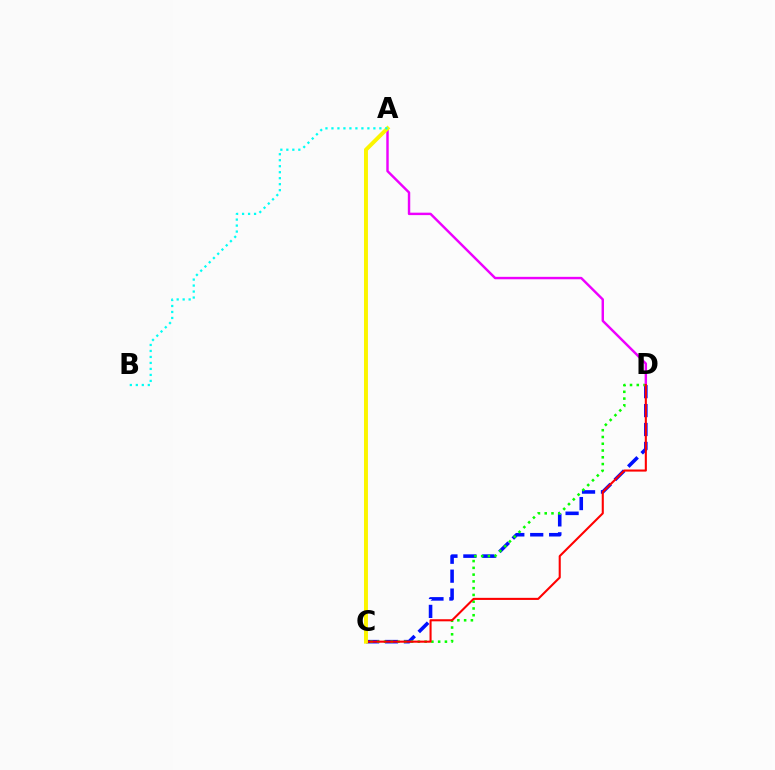{('C', 'D'): [{'color': '#0010ff', 'line_style': 'dashed', 'thickness': 2.57}, {'color': '#08ff00', 'line_style': 'dotted', 'thickness': 1.84}, {'color': '#ff0000', 'line_style': 'solid', 'thickness': 1.51}], ('A', 'D'): [{'color': '#ee00ff', 'line_style': 'solid', 'thickness': 1.75}], ('A', 'C'): [{'color': '#fcf500', 'line_style': 'solid', 'thickness': 2.84}], ('A', 'B'): [{'color': '#00fff6', 'line_style': 'dotted', 'thickness': 1.63}]}